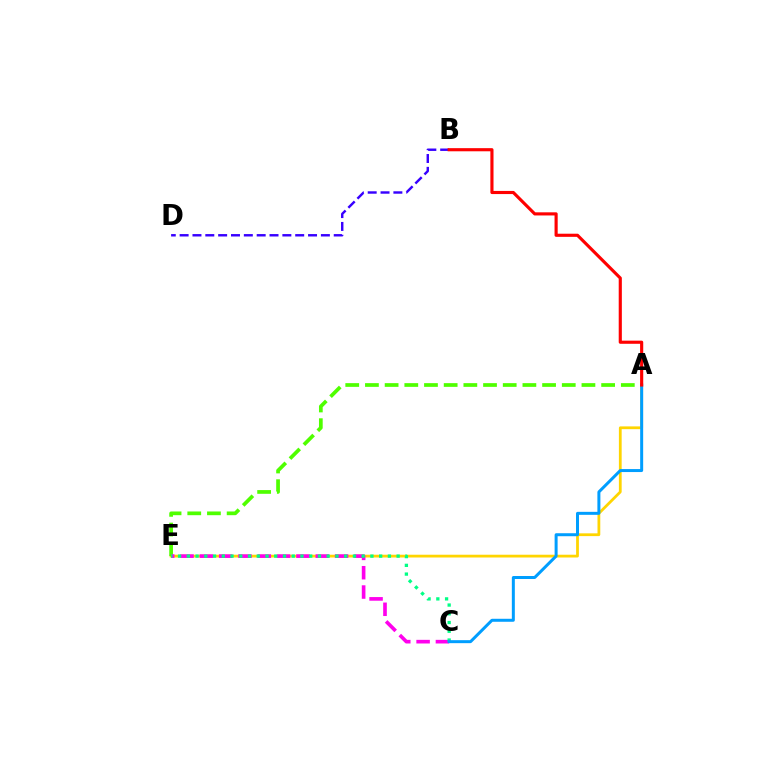{('A', 'E'): [{'color': '#ffd500', 'line_style': 'solid', 'thickness': 2.0}, {'color': '#4fff00', 'line_style': 'dashed', 'thickness': 2.67}], ('B', 'D'): [{'color': '#3700ff', 'line_style': 'dashed', 'thickness': 1.74}], ('C', 'E'): [{'color': '#ff00ed', 'line_style': 'dashed', 'thickness': 2.62}, {'color': '#00ff86', 'line_style': 'dotted', 'thickness': 2.38}], ('A', 'C'): [{'color': '#009eff', 'line_style': 'solid', 'thickness': 2.15}], ('A', 'B'): [{'color': '#ff0000', 'line_style': 'solid', 'thickness': 2.26}]}